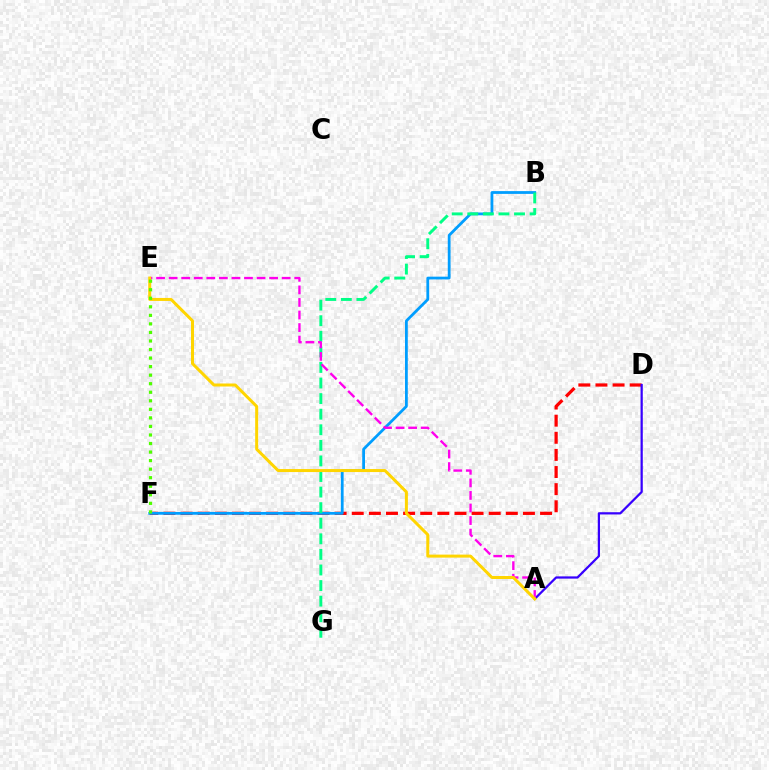{('D', 'F'): [{'color': '#ff0000', 'line_style': 'dashed', 'thickness': 2.33}], ('B', 'F'): [{'color': '#009eff', 'line_style': 'solid', 'thickness': 2.0}], ('A', 'D'): [{'color': '#3700ff', 'line_style': 'solid', 'thickness': 1.61}], ('B', 'G'): [{'color': '#00ff86', 'line_style': 'dashed', 'thickness': 2.12}], ('A', 'E'): [{'color': '#ff00ed', 'line_style': 'dashed', 'thickness': 1.71}, {'color': '#ffd500', 'line_style': 'solid', 'thickness': 2.16}], ('E', 'F'): [{'color': '#4fff00', 'line_style': 'dotted', 'thickness': 2.32}]}